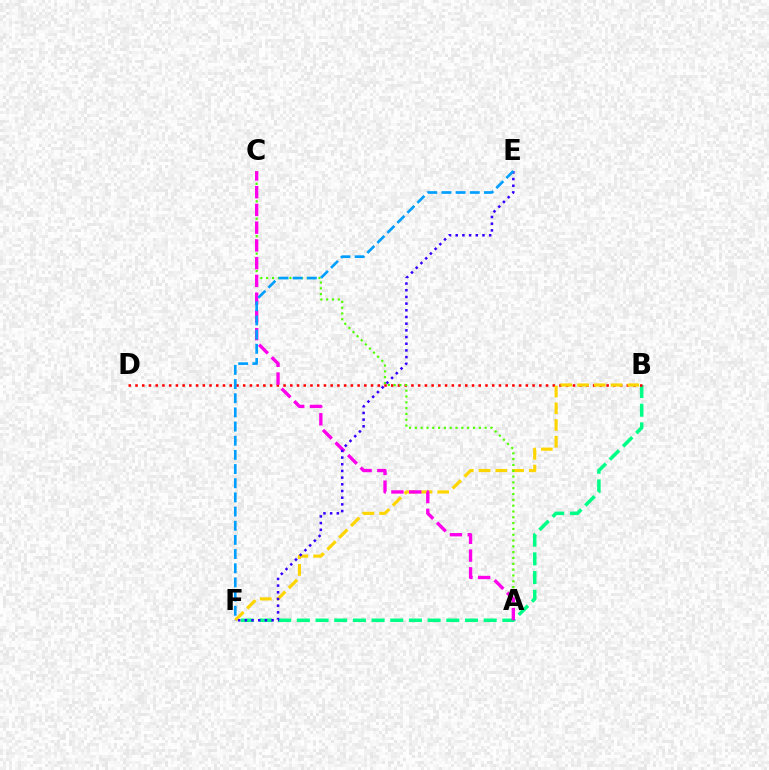{('B', 'F'): [{'color': '#00ff86', 'line_style': 'dashed', 'thickness': 2.54}, {'color': '#ffd500', 'line_style': 'dashed', 'thickness': 2.27}], ('B', 'D'): [{'color': '#ff0000', 'line_style': 'dotted', 'thickness': 1.83}], ('A', 'C'): [{'color': '#4fff00', 'line_style': 'dotted', 'thickness': 1.58}, {'color': '#ff00ed', 'line_style': 'dashed', 'thickness': 2.41}], ('E', 'F'): [{'color': '#3700ff', 'line_style': 'dotted', 'thickness': 1.82}, {'color': '#009eff', 'line_style': 'dashed', 'thickness': 1.92}]}